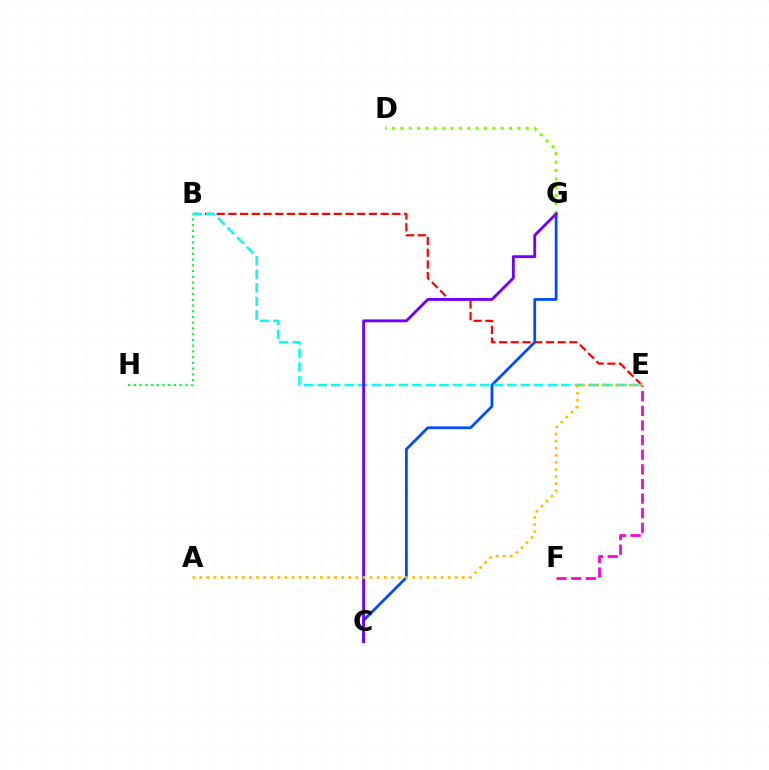{('B', 'E'): [{'color': '#ff0000', 'line_style': 'dashed', 'thickness': 1.59}, {'color': '#00fff6', 'line_style': 'dashed', 'thickness': 1.84}], ('C', 'G'): [{'color': '#004bff', 'line_style': 'solid', 'thickness': 1.99}, {'color': '#7200ff', 'line_style': 'solid', 'thickness': 2.06}], ('D', 'G'): [{'color': '#84ff00', 'line_style': 'dotted', 'thickness': 2.27}], ('A', 'E'): [{'color': '#ffbd00', 'line_style': 'dotted', 'thickness': 1.93}], ('E', 'F'): [{'color': '#ff00cf', 'line_style': 'dashed', 'thickness': 1.99}], ('B', 'H'): [{'color': '#00ff39', 'line_style': 'dotted', 'thickness': 1.56}]}